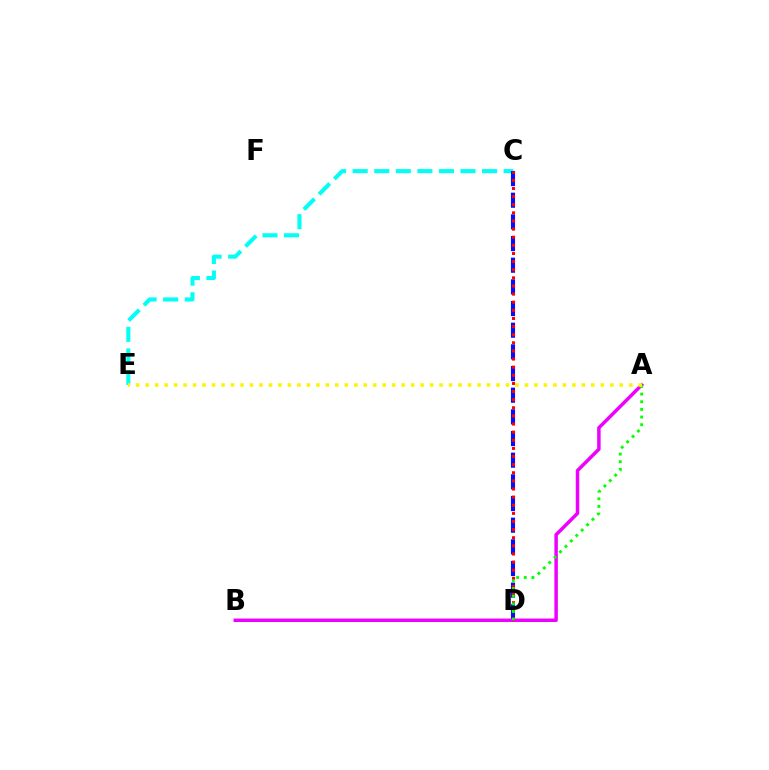{('C', 'E'): [{'color': '#00fff6', 'line_style': 'dashed', 'thickness': 2.93}], ('C', 'D'): [{'color': '#0010ff', 'line_style': 'dashed', 'thickness': 2.94}, {'color': '#ff0000', 'line_style': 'dotted', 'thickness': 2.21}], ('A', 'B'): [{'color': '#ee00ff', 'line_style': 'solid', 'thickness': 2.5}], ('A', 'D'): [{'color': '#08ff00', 'line_style': 'dotted', 'thickness': 2.08}], ('A', 'E'): [{'color': '#fcf500', 'line_style': 'dotted', 'thickness': 2.58}]}